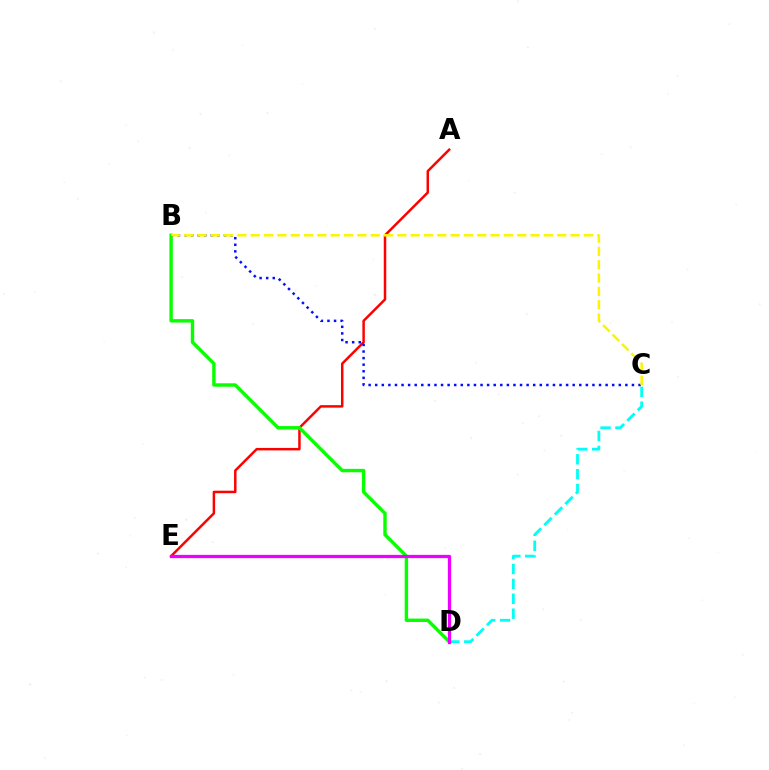{('C', 'D'): [{'color': '#00fff6', 'line_style': 'dashed', 'thickness': 2.02}], ('A', 'E'): [{'color': '#ff0000', 'line_style': 'solid', 'thickness': 1.79}], ('B', 'D'): [{'color': '#08ff00', 'line_style': 'solid', 'thickness': 2.46}], ('D', 'E'): [{'color': '#ee00ff', 'line_style': 'solid', 'thickness': 2.35}], ('B', 'C'): [{'color': '#0010ff', 'line_style': 'dotted', 'thickness': 1.79}, {'color': '#fcf500', 'line_style': 'dashed', 'thickness': 1.81}]}